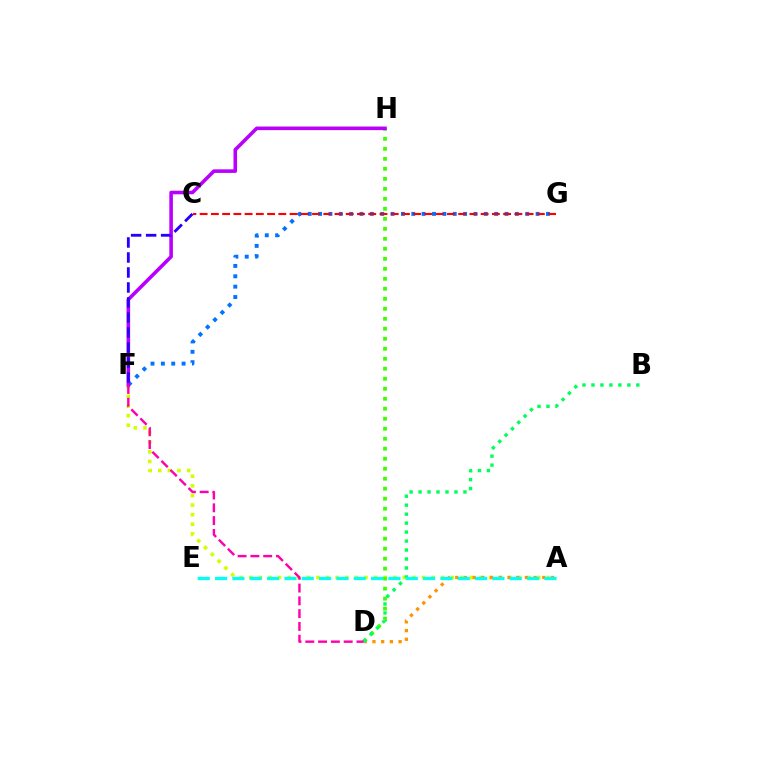{('A', 'F'): [{'color': '#d1ff00', 'line_style': 'dotted', 'thickness': 2.61}], ('A', 'D'): [{'color': '#ff9400', 'line_style': 'dotted', 'thickness': 2.37}], ('D', 'H'): [{'color': '#3dff00', 'line_style': 'dotted', 'thickness': 2.72}], ('B', 'D'): [{'color': '#00ff5c', 'line_style': 'dotted', 'thickness': 2.44}], ('F', 'G'): [{'color': '#0074ff', 'line_style': 'dotted', 'thickness': 2.81}], ('A', 'E'): [{'color': '#00fff6', 'line_style': 'dashed', 'thickness': 2.35}], ('F', 'H'): [{'color': '#b900ff', 'line_style': 'solid', 'thickness': 2.58}], ('C', 'F'): [{'color': '#2500ff', 'line_style': 'dashed', 'thickness': 2.04}], ('C', 'G'): [{'color': '#ff0000', 'line_style': 'dashed', 'thickness': 1.53}], ('D', 'F'): [{'color': '#ff00ac', 'line_style': 'dashed', 'thickness': 1.74}]}